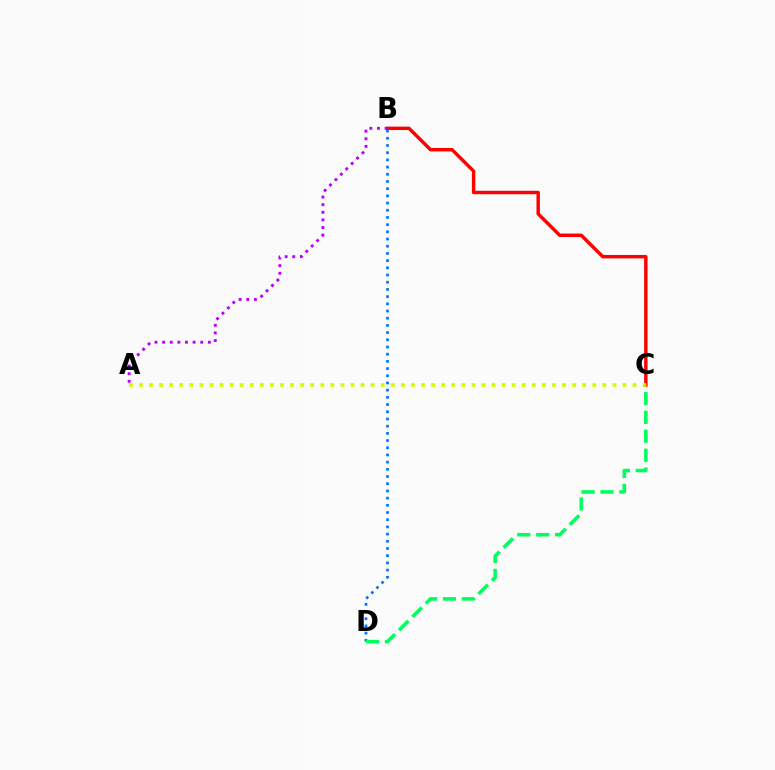{('B', 'C'): [{'color': '#ff0000', 'line_style': 'solid', 'thickness': 2.47}], ('A', 'B'): [{'color': '#b900ff', 'line_style': 'dotted', 'thickness': 2.07}], ('A', 'C'): [{'color': '#d1ff00', 'line_style': 'dotted', 'thickness': 2.74}], ('B', 'D'): [{'color': '#0074ff', 'line_style': 'dotted', 'thickness': 1.96}], ('C', 'D'): [{'color': '#00ff5c', 'line_style': 'dashed', 'thickness': 2.57}]}